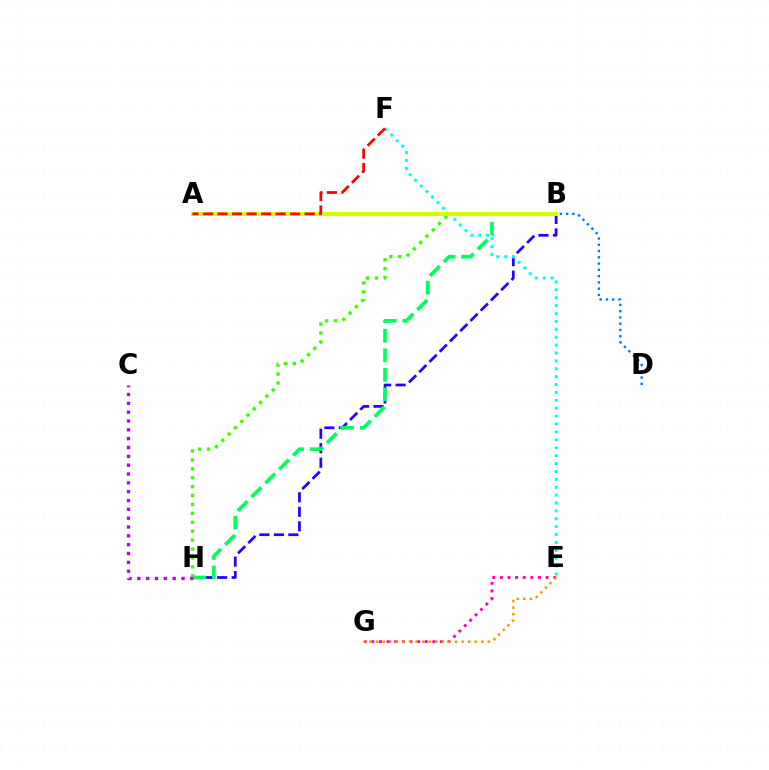{('B', 'H'): [{'color': '#2500ff', 'line_style': 'dashed', 'thickness': 1.97}, {'color': '#00ff5c', 'line_style': 'dashed', 'thickness': 2.66}, {'color': '#3dff00', 'line_style': 'dotted', 'thickness': 2.42}], ('E', 'F'): [{'color': '#00fff6', 'line_style': 'dotted', 'thickness': 2.15}], ('E', 'G'): [{'color': '#ff00ac', 'line_style': 'dotted', 'thickness': 2.07}, {'color': '#ff9400', 'line_style': 'dotted', 'thickness': 1.79}], ('C', 'H'): [{'color': '#b900ff', 'line_style': 'dotted', 'thickness': 2.4}], ('A', 'B'): [{'color': '#d1ff00', 'line_style': 'solid', 'thickness': 2.97}], ('B', 'D'): [{'color': '#0074ff', 'line_style': 'dotted', 'thickness': 1.7}], ('A', 'F'): [{'color': '#ff0000', 'line_style': 'dashed', 'thickness': 1.97}]}